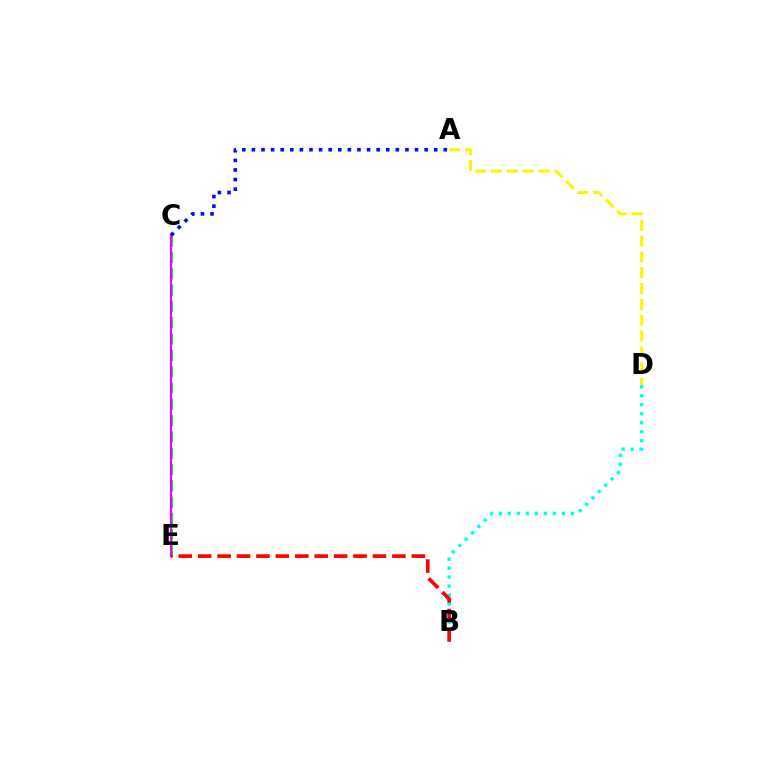{('B', 'D'): [{'color': '#00fff6', 'line_style': 'dotted', 'thickness': 2.44}], ('C', 'E'): [{'color': '#08ff00', 'line_style': 'dashed', 'thickness': 2.22}, {'color': '#ee00ff', 'line_style': 'solid', 'thickness': 1.56}], ('B', 'E'): [{'color': '#ff0000', 'line_style': 'dashed', 'thickness': 2.64}], ('A', 'D'): [{'color': '#fcf500', 'line_style': 'dashed', 'thickness': 2.15}], ('A', 'C'): [{'color': '#0010ff', 'line_style': 'dotted', 'thickness': 2.61}]}